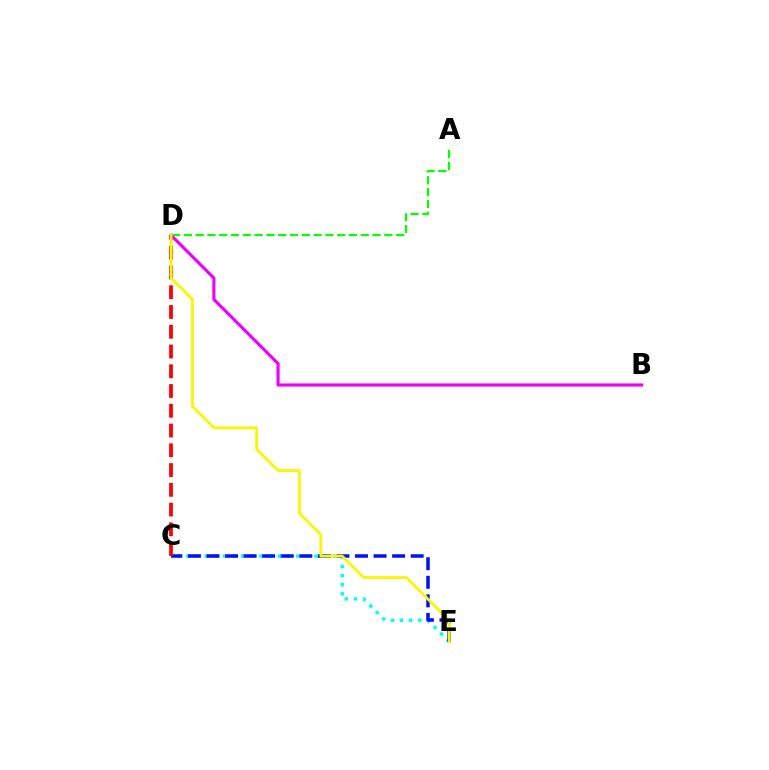{('A', 'D'): [{'color': '#08ff00', 'line_style': 'dashed', 'thickness': 1.6}], ('C', 'E'): [{'color': '#00fff6', 'line_style': 'dotted', 'thickness': 2.48}, {'color': '#0010ff', 'line_style': 'dashed', 'thickness': 2.52}], ('C', 'D'): [{'color': '#ff0000', 'line_style': 'dashed', 'thickness': 2.68}], ('B', 'D'): [{'color': '#ee00ff', 'line_style': 'solid', 'thickness': 2.25}], ('D', 'E'): [{'color': '#fcf500', 'line_style': 'solid', 'thickness': 2.02}]}